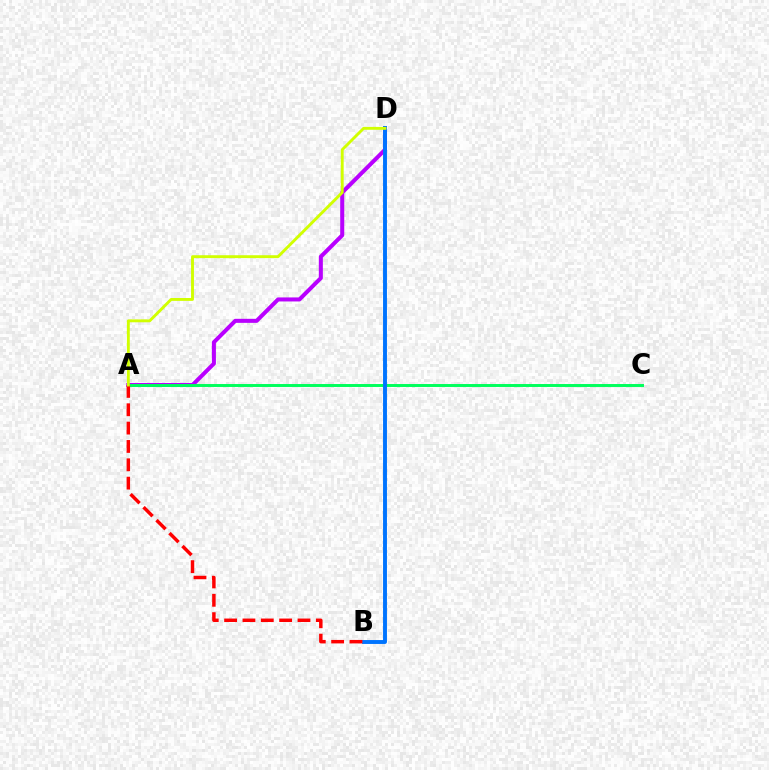{('A', 'D'): [{'color': '#b900ff', 'line_style': 'solid', 'thickness': 2.9}, {'color': '#d1ff00', 'line_style': 'solid', 'thickness': 2.08}], ('A', 'C'): [{'color': '#00ff5c', 'line_style': 'solid', 'thickness': 2.12}], ('B', 'D'): [{'color': '#0074ff', 'line_style': 'solid', 'thickness': 2.81}], ('A', 'B'): [{'color': '#ff0000', 'line_style': 'dashed', 'thickness': 2.49}]}